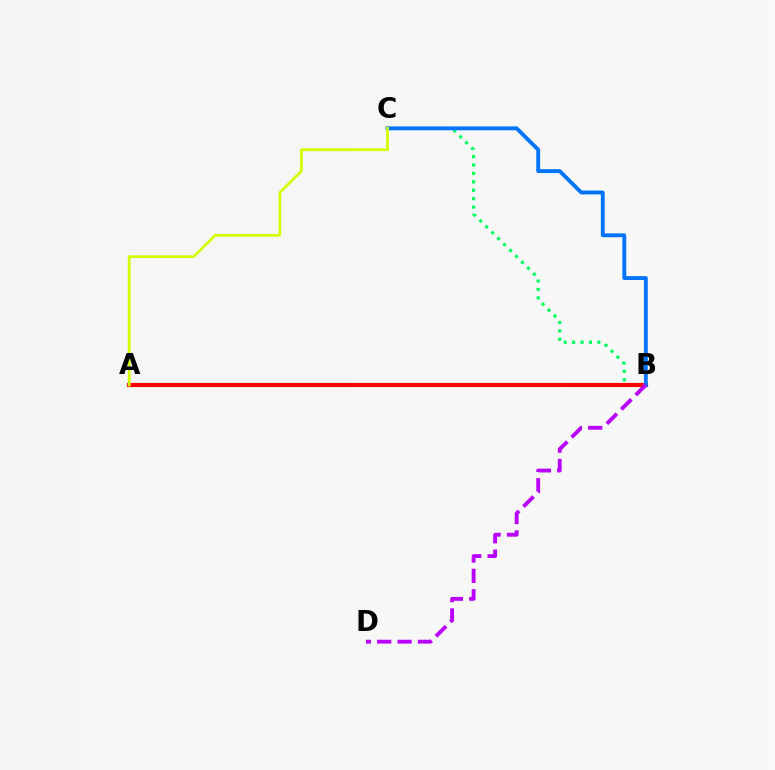{('B', 'C'): [{'color': '#00ff5c', 'line_style': 'dotted', 'thickness': 2.28}, {'color': '#0074ff', 'line_style': 'solid', 'thickness': 2.78}], ('A', 'B'): [{'color': '#ff0000', 'line_style': 'solid', 'thickness': 2.99}], ('A', 'C'): [{'color': '#d1ff00', 'line_style': 'solid', 'thickness': 1.97}], ('B', 'D'): [{'color': '#b900ff', 'line_style': 'dashed', 'thickness': 2.77}]}